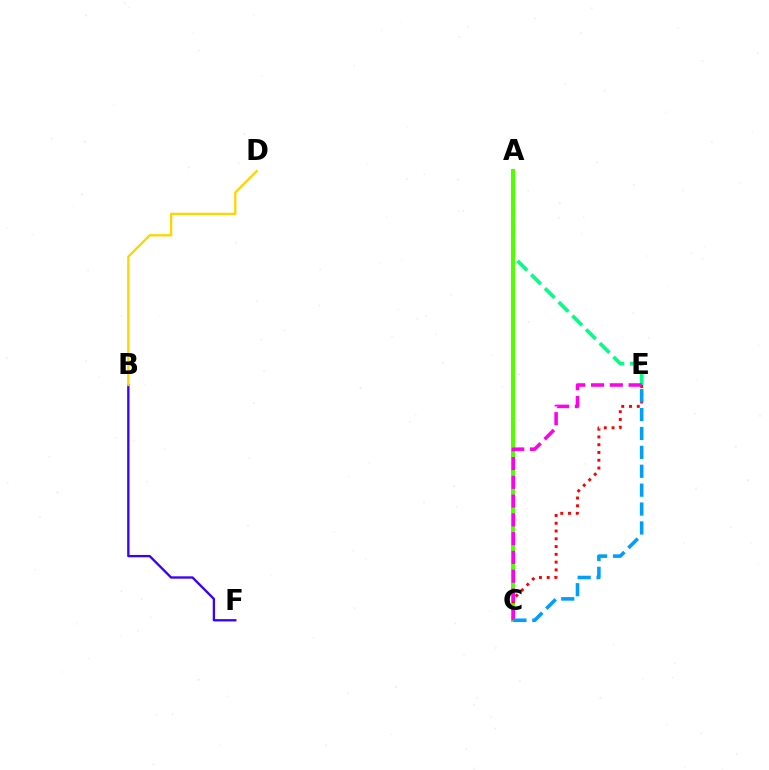{('A', 'E'): [{'color': '#00ff86', 'line_style': 'dashed', 'thickness': 2.63}], ('A', 'C'): [{'color': '#4fff00', 'line_style': 'solid', 'thickness': 2.87}], ('B', 'F'): [{'color': '#3700ff', 'line_style': 'solid', 'thickness': 1.68}], ('C', 'E'): [{'color': '#ff0000', 'line_style': 'dotted', 'thickness': 2.11}, {'color': '#ff00ed', 'line_style': 'dashed', 'thickness': 2.55}, {'color': '#009eff', 'line_style': 'dashed', 'thickness': 2.57}], ('B', 'D'): [{'color': '#ffd500', 'line_style': 'solid', 'thickness': 1.66}]}